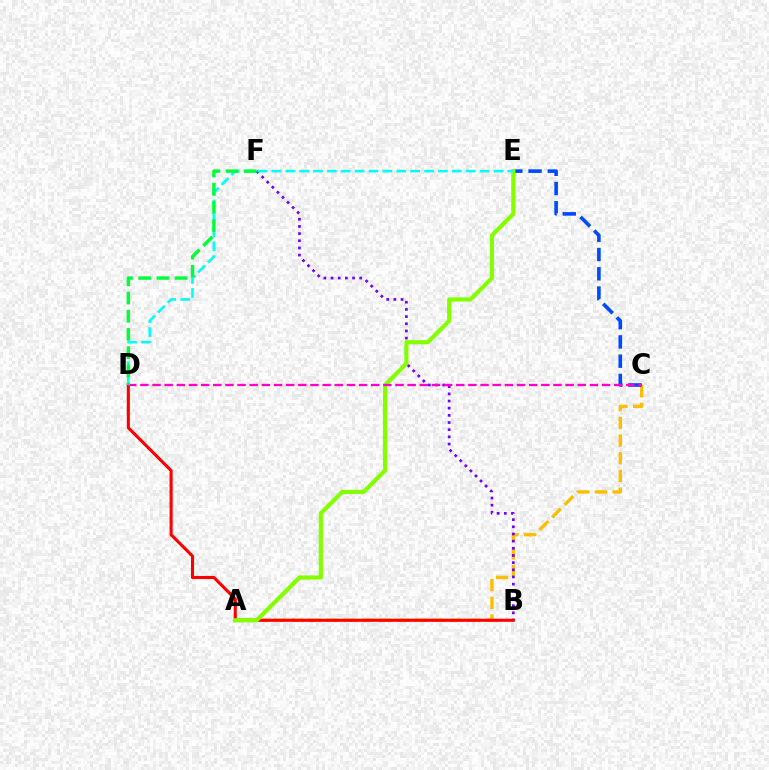{('A', 'C'): [{'color': '#ffbd00', 'line_style': 'dashed', 'thickness': 2.4}], ('B', 'F'): [{'color': '#7200ff', 'line_style': 'dotted', 'thickness': 1.95}], ('C', 'E'): [{'color': '#004bff', 'line_style': 'dashed', 'thickness': 2.61}], ('B', 'D'): [{'color': '#ff0000', 'line_style': 'solid', 'thickness': 2.23}], ('A', 'E'): [{'color': '#84ff00', 'line_style': 'solid', 'thickness': 2.99}], ('D', 'E'): [{'color': '#00fff6', 'line_style': 'dashed', 'thickness': 1.89}], ('C', 'D'): [{'color': '#ff00cf', 'line_style': 'dashed', 'thickness': 1.65}], ('D', 'F'): [{'color': '#00ff39', 'line_style': 'dashed', 'thickness': 2.47}]}